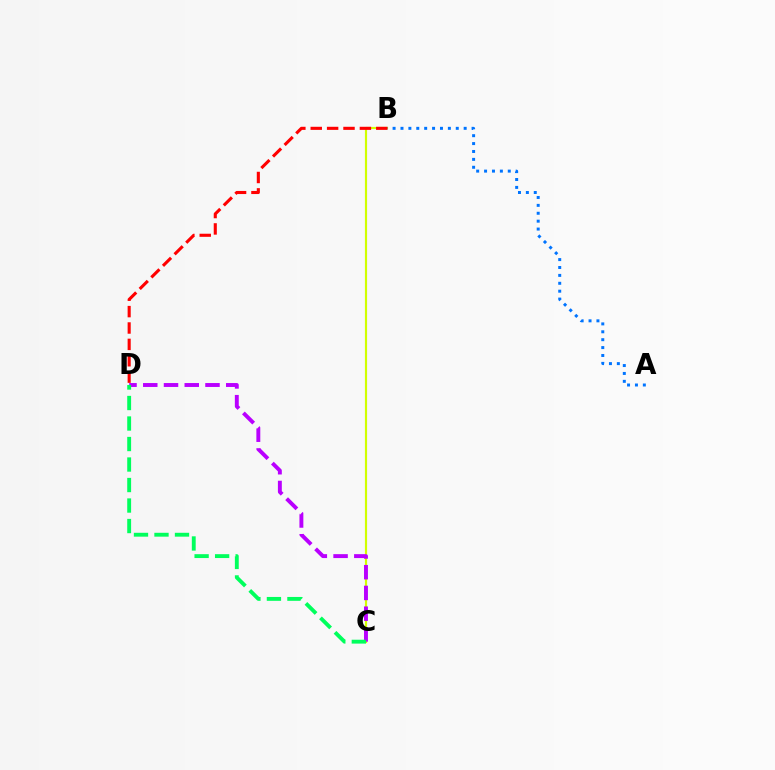{('B', 'C'): [{'color': '#d1ff00', 'line_style': 'solid', 'thickness': 1.56}], ('B', 'D'): [{'color': '#ff0000', 'line_style': 'dashed', 'thickness': 2.23}], ('A', 'B'): [{'color': '#0074ff', 'line_style': 'dotted', 'thickness': 2.15}], ('C', 'D'): [{'color': '#b900ff', 'line_style': 'dashed', 'thickness': 2.82}, {'color': '#00ff5c', 'line_style': 'dashed', 'thickness': 2.79}]}